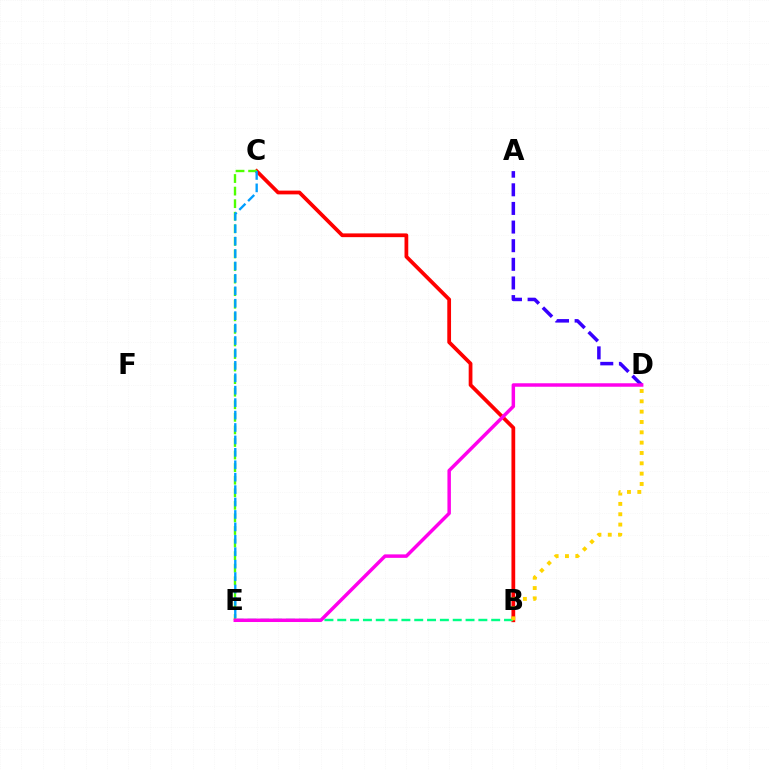{('A', 'D'): [{'color': '#3700ff', 'line_style': 'dashed', 'thickness': 2.53}], ('B', 'C'): [{'color': '#ff0000', 'line_style': 'solid', 'thickness': 2.7}], ('B', 'E'): [{'color': '#00ff86', 'line_style': 'dashed', 'thickness': 1.74}], ('C', 'E'): [{'color': '#4fff00', 'line_style': 'dashed', 'thickness': 1.71}, {'color': '#009eff', 'line_style': 'dashed', 'thickness': 1.69}], ('B', 'D'): [{'color': '#ffd500', 'line_style': 'dotted', 'thickness': 2.81}], ('D', 'E'): [{'color': '#ff00ed', 'line_style': 'solid', 'thickness': 2.5}]}